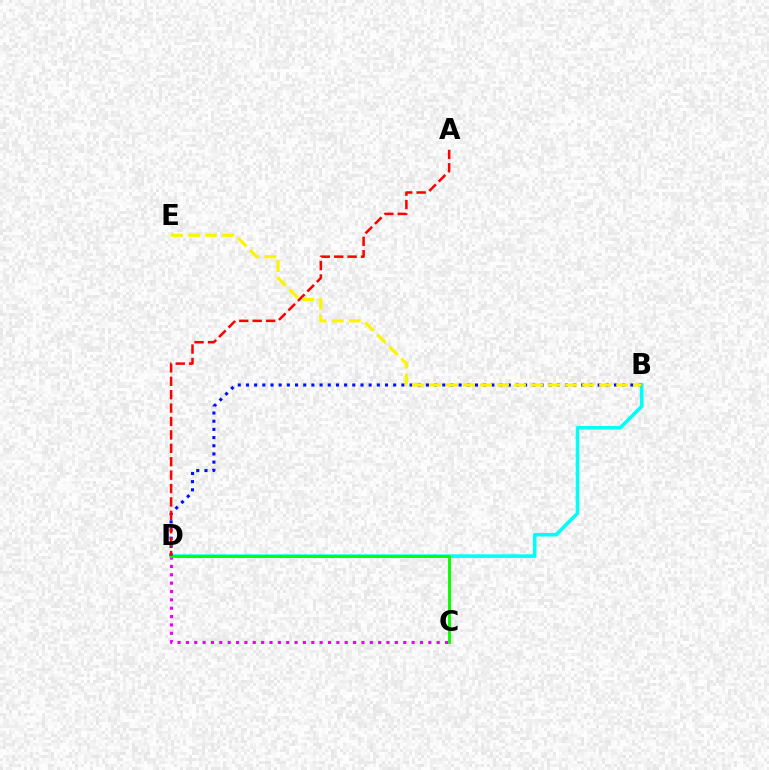{('B', 'D'): [{'color': '#00fff6', 'line_style': 'solid', 'thickness': 2.58}, {'color': '#0010ff', 'line_style': 'dotted', 'thickness': 2.22}], ('C', 'D'): [{'color': '#ee00ff', 'line_style': 'dotted', 'thickness': 2.27}, {'color': '#08ff00', 'line_style': 'solid', 'thickness': 2.11}], ('A', 'D'): [{'color': '#ff0000', 'line_style': 'dashed', 'thickness': 1.82}], ('B', 'E'): [{'color': '#fcf500', 'line_style': 'dashed', 'thickness': 2.31}]}